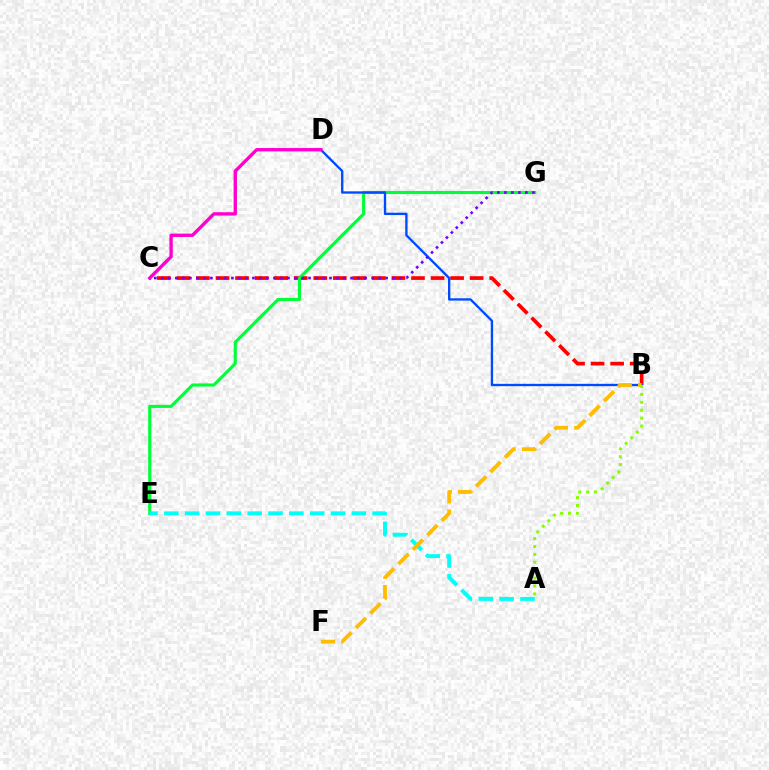{('B', 'C'): [{'color': '#ff0000', 'line_style': 'dashed', 'thickness': 2.66}], ('E', 'G'): [{'color': '#00ff39', 'line_style': 'solid', 'thickness': 2.24}], ('B', 'D'): [{'color': '#004bff', 'line_style': 'solid', 'thickness': 1.69}], ('A', 'E'): [{'color': '#00fff6', 'line_style': 'dashed', 'thickness': 2.83}], ('C', 'D'): [{'color': '#ff00cf', 'line_style': 'solid', 'thickness': 2.41}], ('B', 'F'): [{'color': '#ffbd00', 'line_style': 'dashed', 'thickness': 2.77}], ('C', 'G'): [{'color': '#7200ff', 'line_style': 'dotted', 'thickness': 1.9}], ('A', 'B'): [{'color': '#84ff00', 'line_style': 'dotted', 'thickness': 2.15}]}